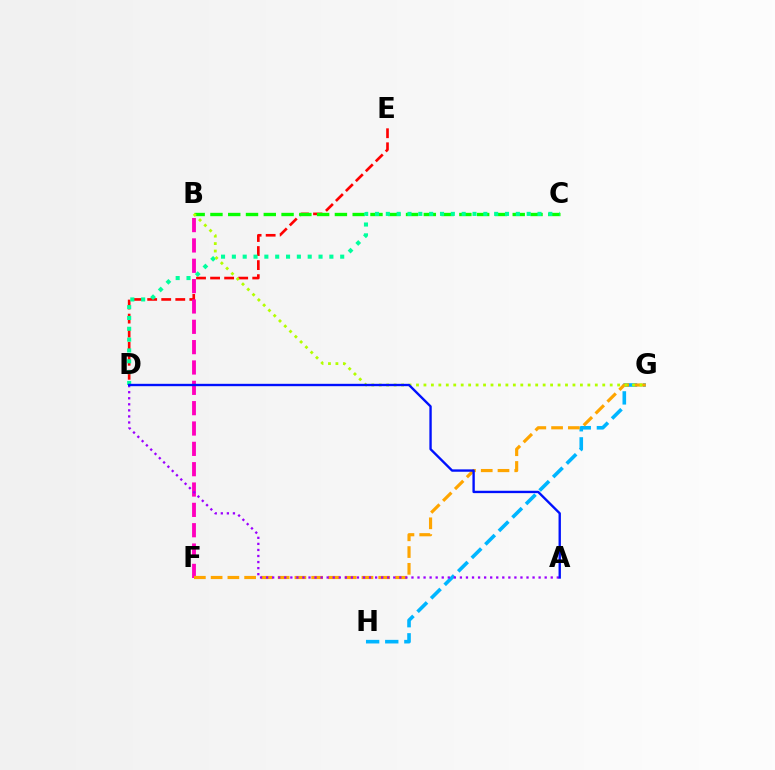{('G', 'H'): [{'color': '#00b5ff', 'line_style': 'dashed', 'thickness': 2.6}], ('D', 'E'): [{'color': '#ff0000', 'line_style': 'dashed', 'thickness': 1.91}], ('B', 'F'): [{'color': '#ff00bd', 'line_style': 'dashed', 'thickness': 2.76}], ('F', 'G'): [{'color': '#ffa500', 'line_style': 'dashed', 'thickness': 2.28}], ('B', 'C'): [{'color': '#08ff00', 'line_style': 'dashed', 'thickness': 2.42}], ('C', 'D'): [{'color': '#00ff9d', 'line_style': 'dotted', 'thickness': 2.94}], ('B', 'G'): [{'color': '#b3ff00', 'line_style': 'dotted', 'thickness': 2.02}], ('A', 'D'): [{'color': '#9b00ff', 'line_style': 'dotted', 'thickness': 1.65}, {'color': '#0010ff', 'line_style': 'solid', 'thickness': 1.7}]}